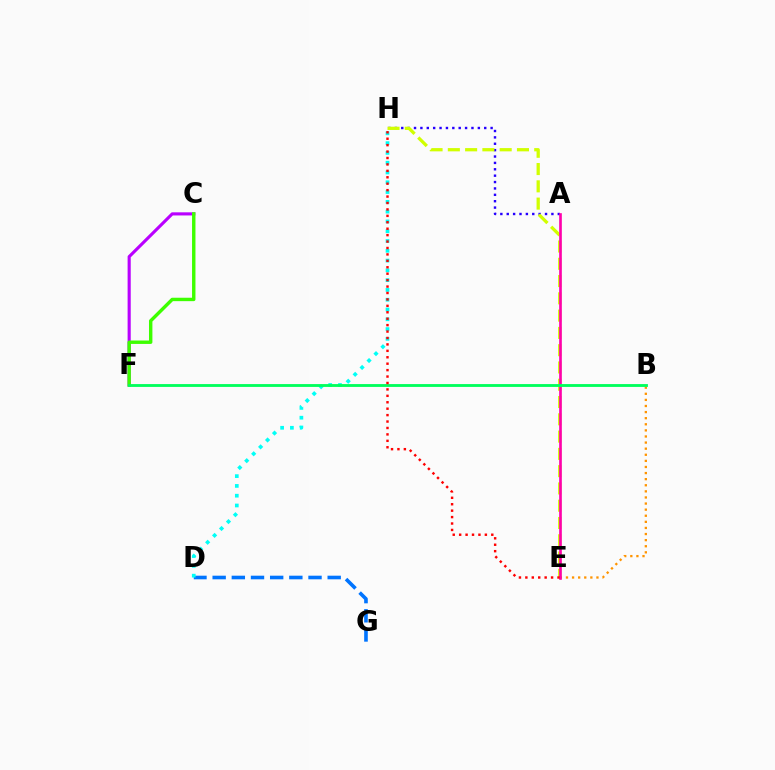{('D', 'G'): [{'color': '#0074ff', 'line_style': 'dashed', 'thickness': 2.6}], ('B', 'E'): [{'color': '#ff9400', 'line_style': 'dotted', 'thickness': 1.66}], ('C', 'F'): [{'color': '#b900ff', 'line_style': 'solid', 'thickness': 2.25}, {'color': '#3dff00', 'line_style': 'solid', 'thickness': 2.46}], ('A', 'H'): [{'color': '#2500ff', 'line_style': 'dotted', 'thickness': 1.73}], ('E', 'H'): [{'color': '#d1ff00', 'line_style': 'dashed', 'thickness': 2.35}, {'color': '#ff0000', 'line_style': 'dotted', 'thickness': 1.75}], ('A', 'E'): [{'color': '#ff00ac', 'line_style': 'solid', 'thickness': 1.91}], ('D', 'H'): [{'color': '#00fff6', 'line_style': 'dotted', 'thickness': 2.66}], ('B', 'F'): [{'color': '#00ff5c', 'line_style': 'solid', 'thickness': 2.04}]}